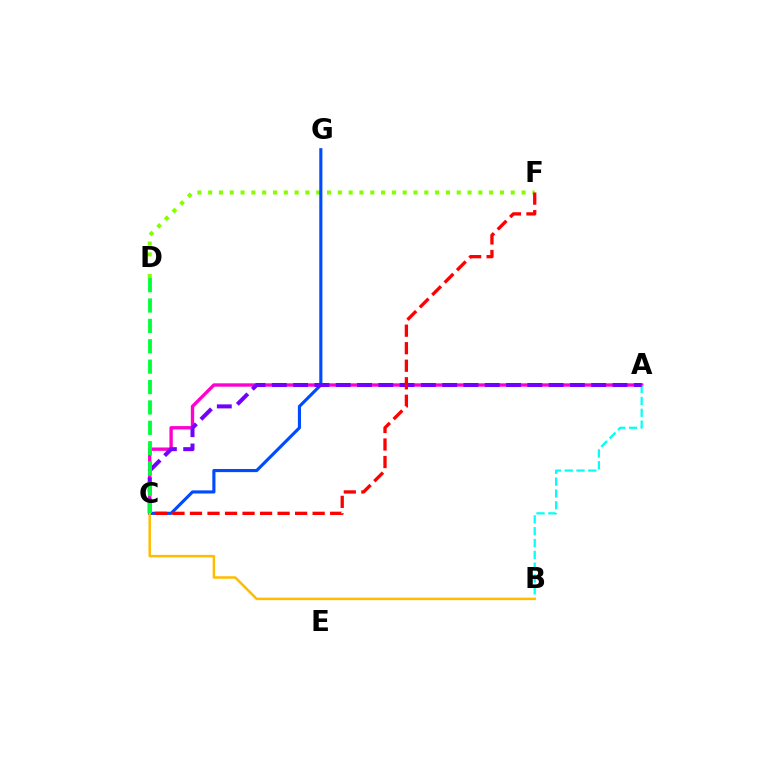{('A', 'C'): [{'color': '#ff00cf', 'line_style': 'solid', 'thickness': 2.42}, {'color': '#7200ff', 'line_style': 'dashed', 'thickness': 2.89}], ('D', 'F'): [{'color': '#84ff00', 'line_style': 'dotted', 'thickness': 2.94}], ('A', 'B'): [{'color': '#00fff6', 'line_style': 'dashed', 'thickness': 1.61}], ('C', 'G'): [{'color': '#004bff', 'line_style': 'solid', 'thickness': 2.25}], ('B', 'C'): [{'color': '#ffbd00', 'line_style': 'solid', 'thickness': 1.8}], ('C', 'F'): [{'color': '#ff0000', 'line_style': 'dashed', 'thickness': 2.38}], ('C', 'D'): [{'color': '#00ff39', 'line_style': 'dashed', 'thickness': 2.77}]}